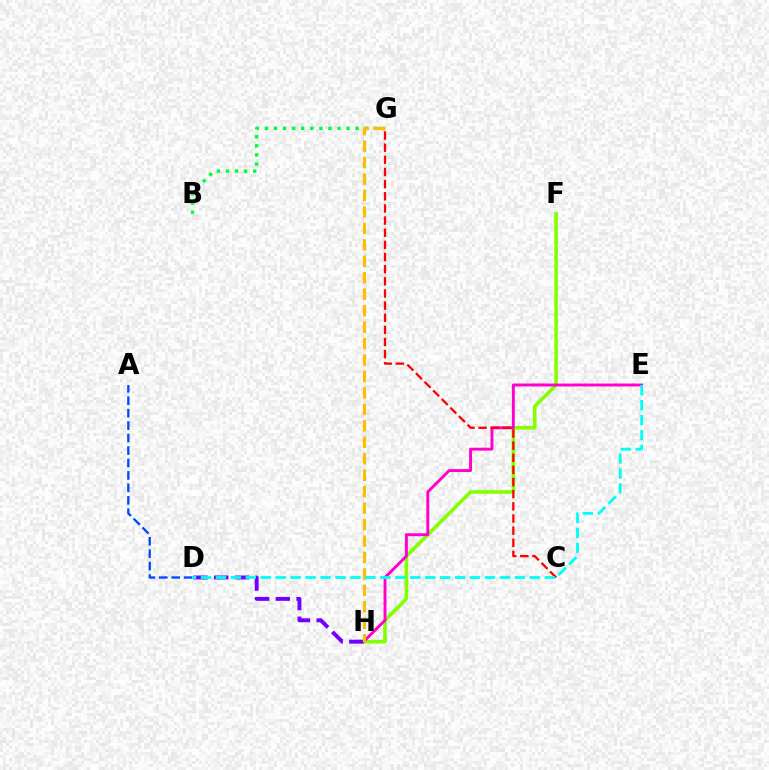{('A', 'D'): [{'color': '#004bff', 'line_style': 'dashed', 'thickness': 1.69}], ('B', 'G'): [{'color': '#00ff39', 'line_style': 'dotted', 'thickness': 2.47}], ('F', 'H'): [{'color': '#84ff00', 'line_style': 'solid', 'thickness': 2.6}], ('E', 'H'): [{'color': '#ff00cf', 'line_style': 'solid', 'thickness': 2.1}], ('C', 'G'): [{'color': '#ff0000', 'line_style': 'dashed', 'thickness': 1.65}], ('D', 'H'): [{'color': '#7200ff', 'line_style': 'dashed', 'thickness': 2.82}], ('G', 'H'): [{'color': '#ffbd00', 'line_style': 'dashed', 'thickness': 2.24}], ('D', 'E'): [{'color': '#00fff6', 'line_style': 'dashed', 'thickness': 2.03}]}